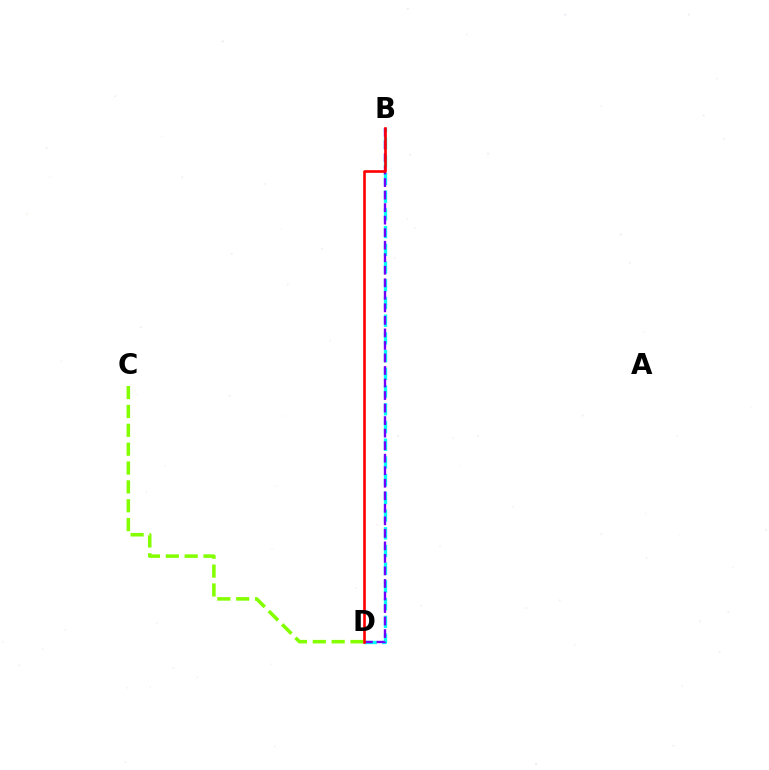{('B', 'D'): [{'color': '#00fff6', 'line_style': 'dashed', 'thickness': 2.41}, {'color': '#7200ff', 'line_style': 'dashed', 'thickness': 1.7}, {'color': '#ff0000', 'line_style': 'solid', 'thickness': 1.89}], ('C', 'D'): [{'color': '#84ff00', 'line_style': 'dashed', 'thickness': 2.56}]}